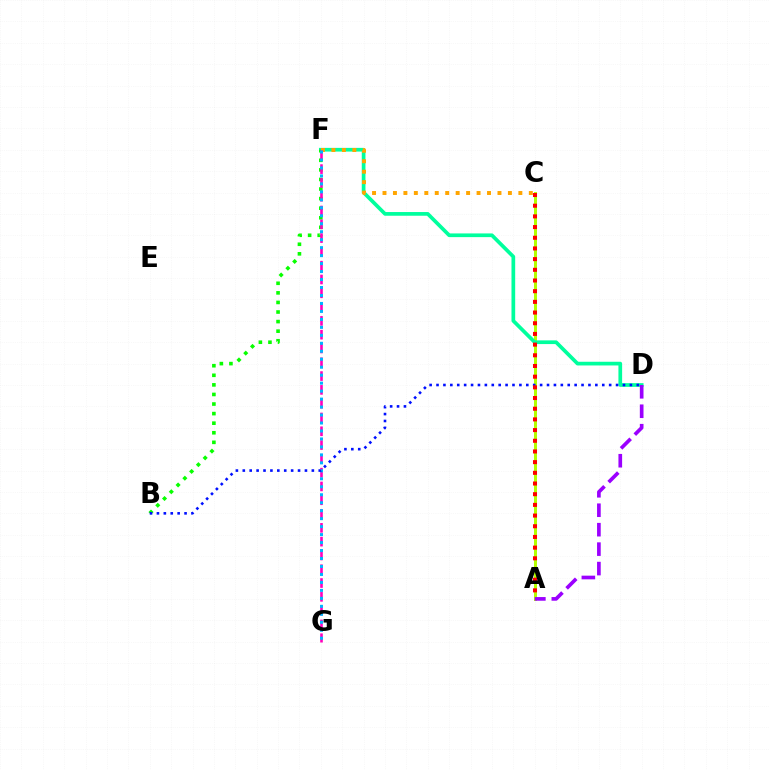{('A', 'C'): [{'color': '#b3ff00', 'line_style': 'solid', 'thickness': 2.14}, {'color': '#ff0000', 'line_style': 'dotted', 'thickness': 2.9}], ('D', 'F'): [{'color': '#00ff9d', 'line_style': 'solid', 'thickness': 2.67}], ('B', 'F'): [{'color': '#08ff00', 'line_style': 'dotted', 'thickness': 2.6}], ('A', 'D'): [{'color': '#9b00ff', 'line_style': 'dashed', 'thickness': 2.64}], ('C', 'F'): [{'color': '#ffa500', 'line_style': 'dotted', 'thickness': 2.84}], ('F', 'G'): [{'color': '#ff00bd', 'line_style': 'dashed', 'thickness': 1.87}, {'color': '#00b5ff', 'line_style': 'dotted', 'thickness': 2.17}], ('B', 'D'): [{'color': '#0010ff', 'line_style': 'dotted', 'thickness': 1.88}]}